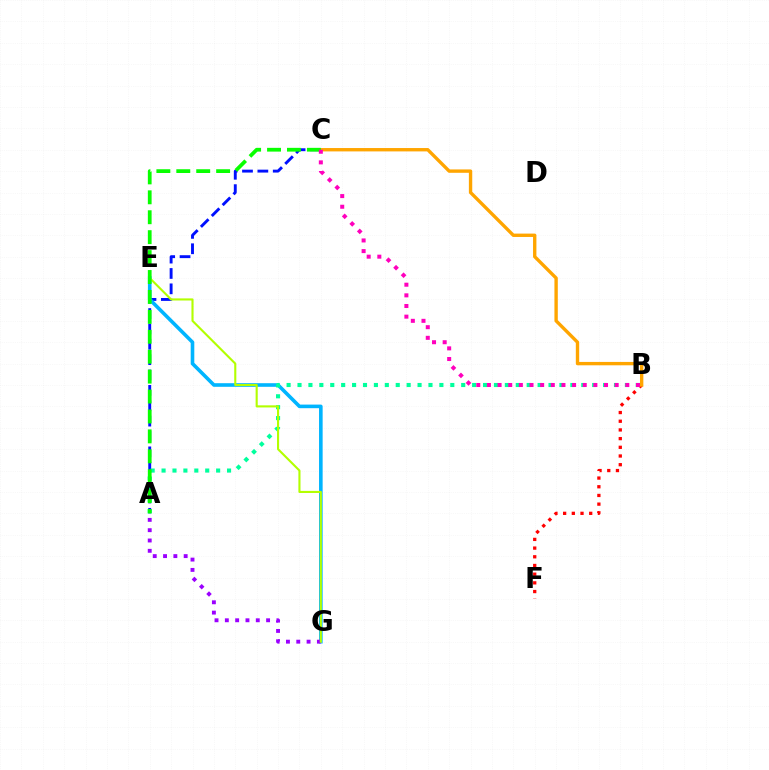{('A', 'C'): [{'color': '#0010ff', 'line_style': 'dashed', 'thickness': 2.09}, {'color': '#08ff00', 'line_style': 'dashed', 'thickness': 2.71}], ('B', 'F'): [{'color': '#ff0000', 'line_style': 'dotted', 'thickness': 2.36}], ('E', 'G'): [{'color': '#00b5ff', 'line_style': 'solid', 'thickness': 2.6}, {'color': '#b3ff00', 'line_style': 'solid', 'thickness': 1.52}], ('A', 'B'): [{'color': '#00ff9d', 'line_style': 'dotted', 'thickness': 2.97}], ('A', 'G'): [{'color': '#9b00ff', 'line_style': 'dotted', 'thickness': 2.8}], ('B', 'C'): [{'color': '#ffa500', 'line_style': 'solid', 'thickness': 2.43}, {'color': '#ff00bd', 'line_style': 'dotted', 'thickness': 2.89}]}